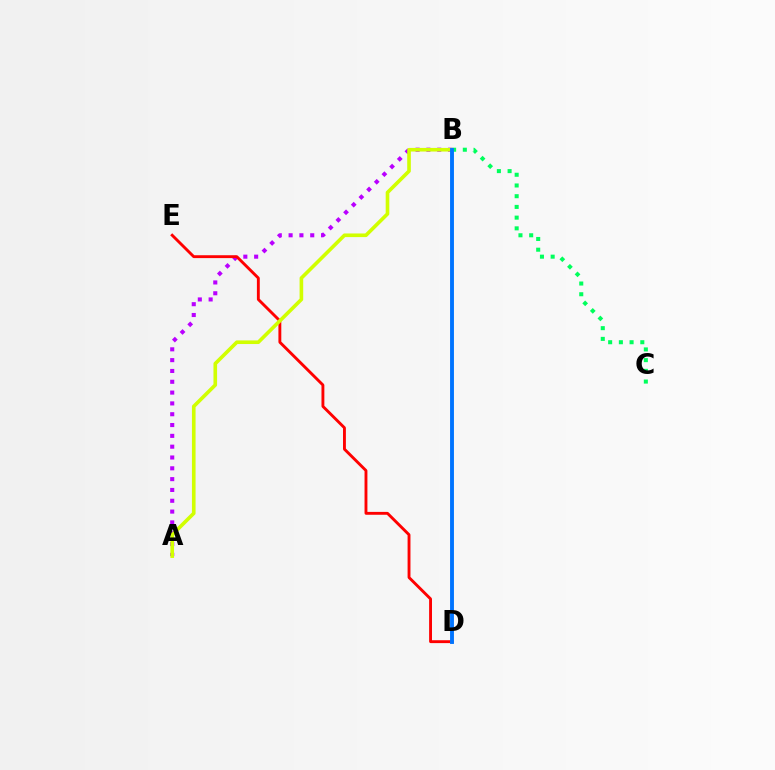{('A', 'B'): [{'color': '#b900ff', 'line_style': 'dotted', 'thickness': 2.94}, {'color': '#d1ff00', 'line_style': 'solid', 'thickness': 2.61}], ('D', 'E'): [{'color': '#ff0000', 'line_style': 'solid', 'thickness': 2.07}], ('B', 'C'): [{'color': '#00ff5c', 'line_style': 'dotted', 'thickness': 2.91}], ('B', 'D'): [{'color': '#0074ff', 'line_style': 'solid', 'thickness': 2.8}]}